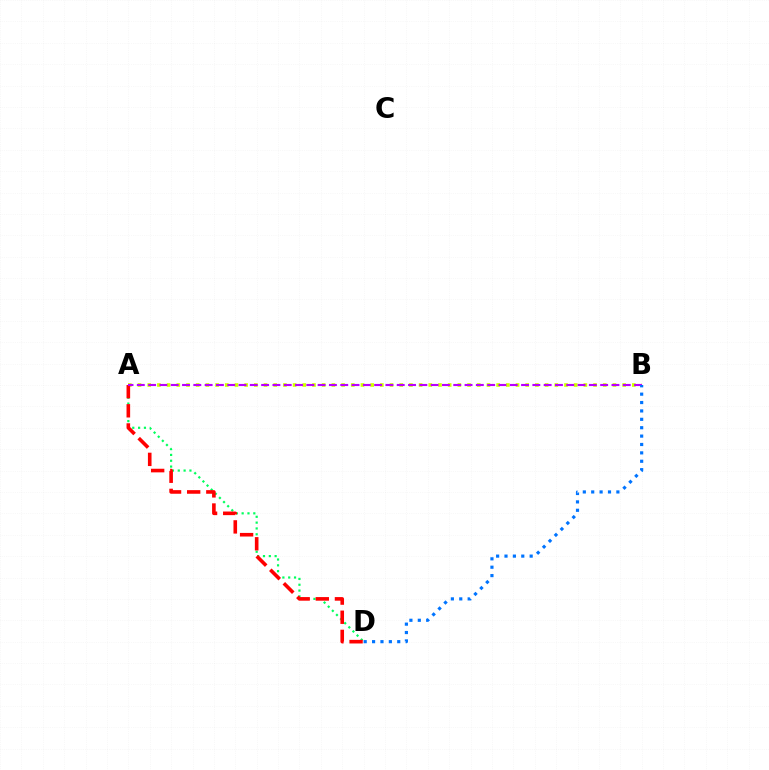{('A', 'B'): [{'color': '#d1ff00', 'line_style': 'dotted', 'thickness': 2.63}, {'color': '#b900ff', 'line_style': 'dashed', 'thickness': 1.54}], ('A', 'D'): [{'color': '#00ff5c', 'line_style': 'dotted', 'thickness': 1.58}, {'color': '#ff0000', 'line_style': 'dashed', 'thickness': 2.6}], ('B', 'D'): [{'color': '#0074ff', 'line_style': 'dotted', 'thickness': 2.28}]}